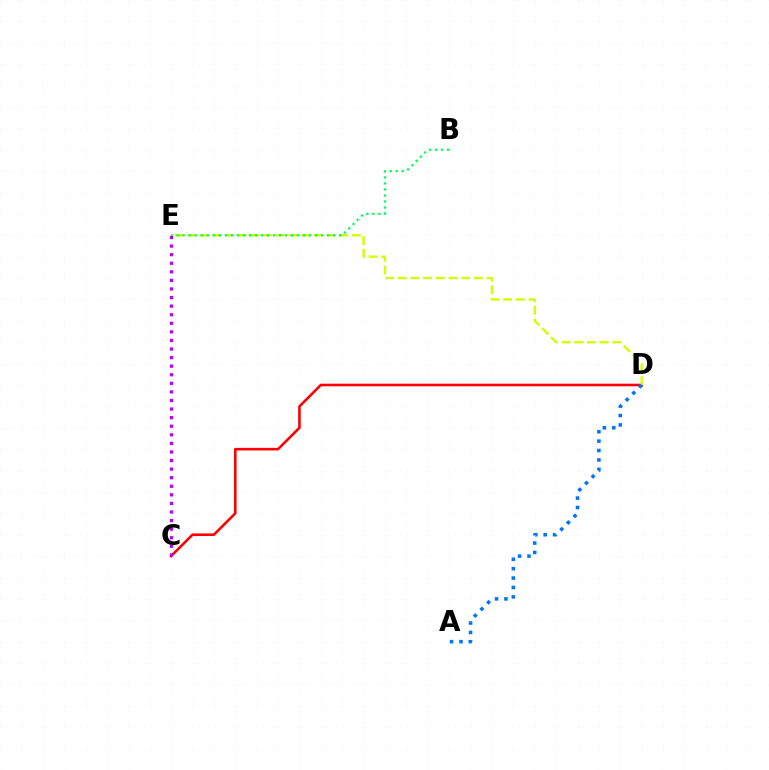{('C', 'D'): [{'color': '#ff0000', 'line_style': 'solid', 'thickness': 1.86}], ('D', 'E'): [{'color': '#d1ff00', 'line_style': 'dashed', 'thickness': 1.72}], ('B', 'E'): [{'color': '#00ff5c', 'line_style': 'dotted', 'thickness': 1.63}], ('A', 'D'): [{'color': '#0074ff', 'line_style': 'dotted', 'thickness': 2.55}], ('C', 'E'): [{'color': '#b900ff', 'line_style': 'dotted', 'thickness': 2.33}]}